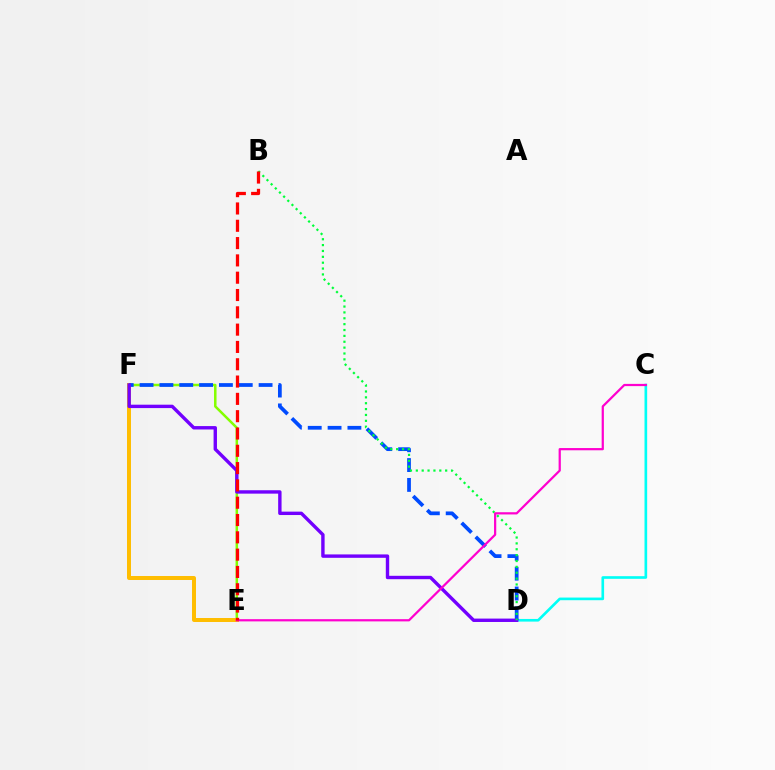{('E', 'F'): [{'color': '#84ff00', 'line_style': 'solid', 'thickness': 1.81}, {'color': '#ffbd00', 'line_style': 'solid', 'thickness': 2.86}], ('C', 'D'): [{'color': '#00fff6', 'line_style': 'solid', 'thickness': 1.91}], ('D', 'F'): [{'color': '#004bff', 'line_style': 'dashed', 'thickness': 2.69}, {'color': '#7200ff', 'line_style': 'solid', 'thickness': 2.44}], ('B', 'D'): [{'color': '#00ff39', 'line_style': 'dotted', 'thickness': 1.59}], ('C', 'E'): [{'color': '#ff00cf', 'line_style': 'solid', 'thickness': 1.6}], ('B', 'E'): [{'color': '#ff0000', 'line_style': 'dashed', 'thickness': 2.35}]}